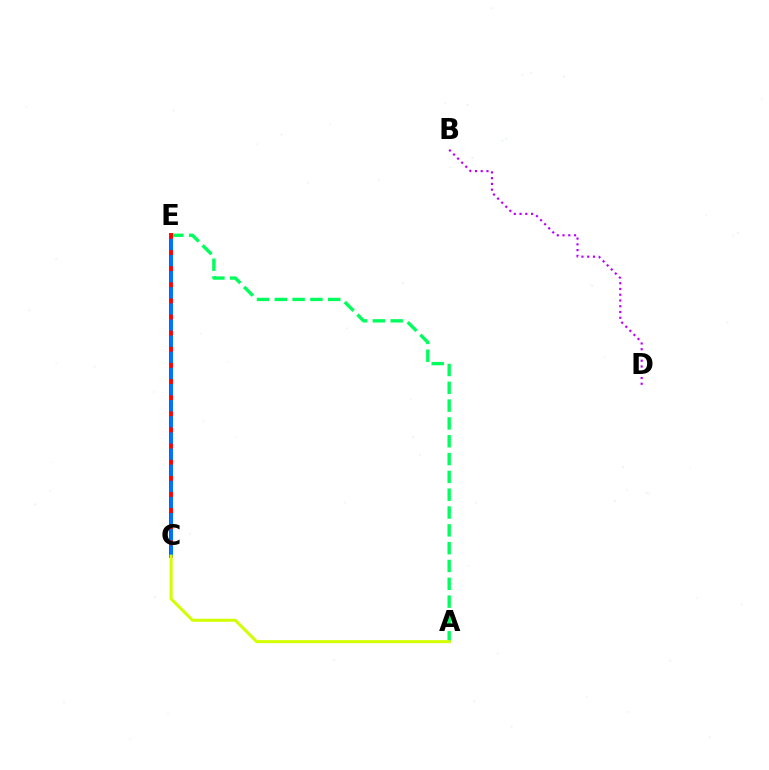{('A', 'E'): [{'color': '#00ff5c', 'line_style': 'dashed', 'thickness': 2.42}], ('C', 'E'): [{'color': '#ff0000', 'line_style': 'solid', 'thickness': 2.8}, {'color': '#0074ff', 'line_style': 'dashed', 'thickness': 2.19}], ('A', 'C'): [{'color': '#d1ff00', 'line_style': 'solid', 'thickness': 2.18}], ('B', 'D'): [{'color': '#b900ff', 'line_style': 'dotted', 'thickness': 1.56}]}